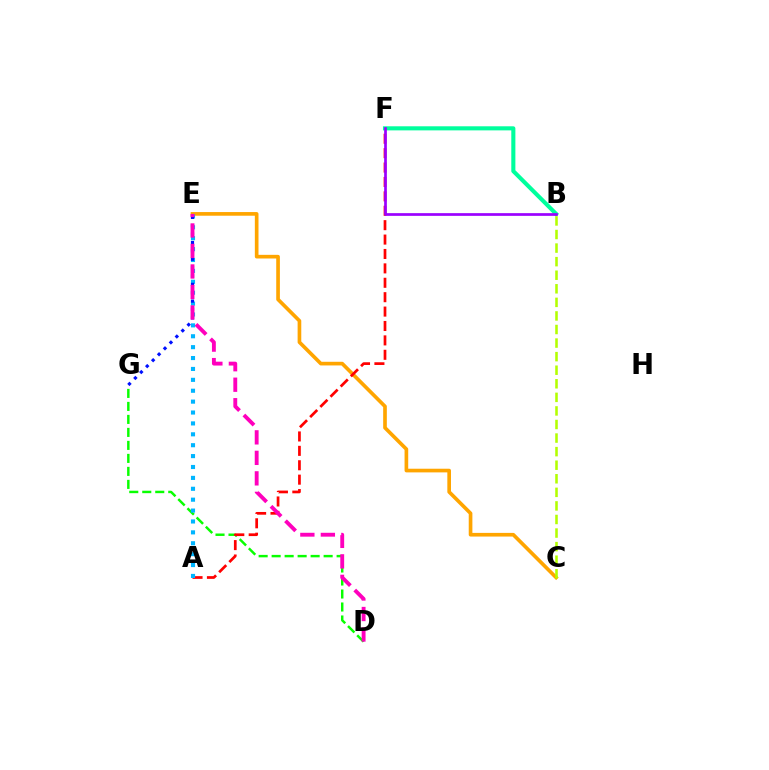{('D', 'G'): [{'color': '#08ff00', 'line_style': 'dashed', 'thickness': 1.77}], ('C', 'E'): [{'color': '#ffa500', 'line_style': 'solid', 'thickness': 2.64}], ('A', 'F'): [{'color': '#ff0000', 'line_style': 'dashed', 'thickness': 1.96}], ('A', 'E'): [{'color': '#00b5ff', 'line_style': 'dotted', 'thickness': 2.96}], ('B', 'F'): [{'color': '#00ff9d', 'line_style': 'solid', 'thickness': 2.95}, {'color': '#9b00ff', 'line_style': 'solid', 'thickness': 1.95}], ('E', 'G'): [{'color': '#0010ff', 'line_style': 'dotted', 'thickness': 2.28}], ('B', 'C'): [{'color': '#b3ff00', 'line_style': 'dashed', 'thickness': 1.84}], ('D', 'E'): [{'color': '#ff00bd', 'line_style': 'dashed', 'thickness': 2.78}]}